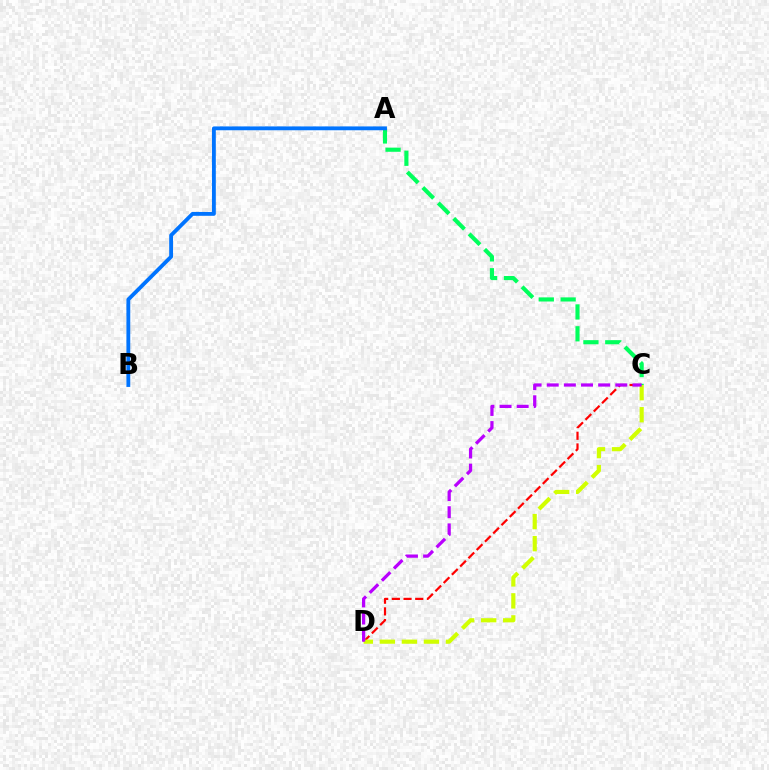{('C', 'D'): [{'color': '#ff0000', 'line_style': 'dashed', 'thickness': 1.59}, {'color': '#d1ff00', 'line_style': 'dashed', 'thickness': 2.99}, {'color': '#b900ff', 'line_style': 'dashed', 'thickness': 2.33}], ('A', 'C'): [{'color': '#00ff5c', 'line_style': 'dashed', 'thickness': 2.97}], ('A', 'B'): [{'color': '#0074ff', 'line_style': 'solid', 'thickness': 2.76}]}